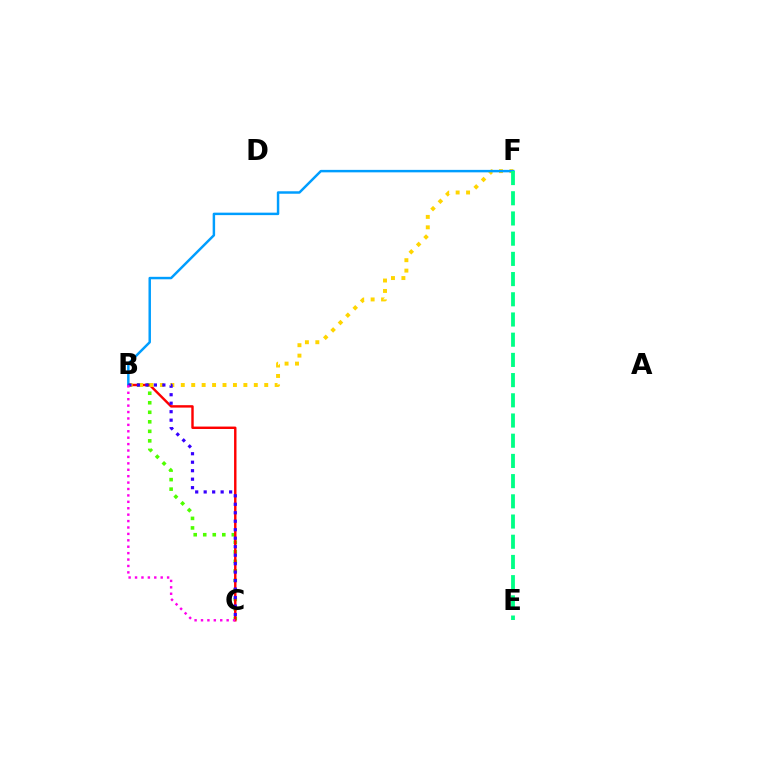{('B', 'C'): [{'color': '#4fff00', 'line_style': 'dotted', 'thickness': 2.59}, {'color': '#ff0000', 'line_style': 'solid', 'thickness': 1.74}, {'color': '#3700ff', 'line_style': 'dotted', 'thickness': 2.3}, {'color': '#ff00ed', 'line_style': 'dotted', 'thickness': 1.74}], ('B', 'F'): [{'color': '#ffd500', 'line_style': 'dotted', 'thickness': 2.83}, {'color': '#009eff', 'line_style': 'solid', 'thickness': 1.78}], ('E', 'F'): [{'color': '#00ff86', 'line_style': 'dashed', 'thickness': 2.74}]}